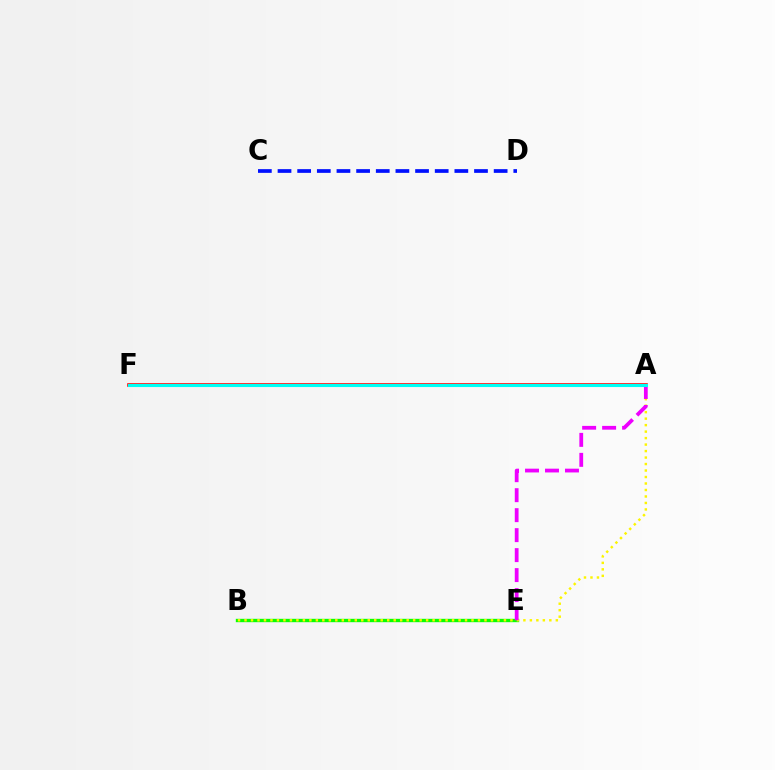{('A', 'F'): [{'color': '#ff0000', 'line_style': 'solid', 'thickness': 2.57}, {'color': '#00fff6', 'line_style': 'solid', 'thickness': 2.22}], ('B', 'E'): [{'color': '#08ff00', 'line_style': 'solid', 'thickness': 2.42}], ('C', 'D'): [{'color': '#0010ff', 'line_style': 'dashed', 'thickness': 2.67}], ('A', 'B'): [{'color': '#fcf500', 'line_style': 'dotted', 'thickness': 1.76}], ('A', 'E'): [{'color': '#ee00ff', 'line_style': 'dashed', 'thickness': 2.71}]}